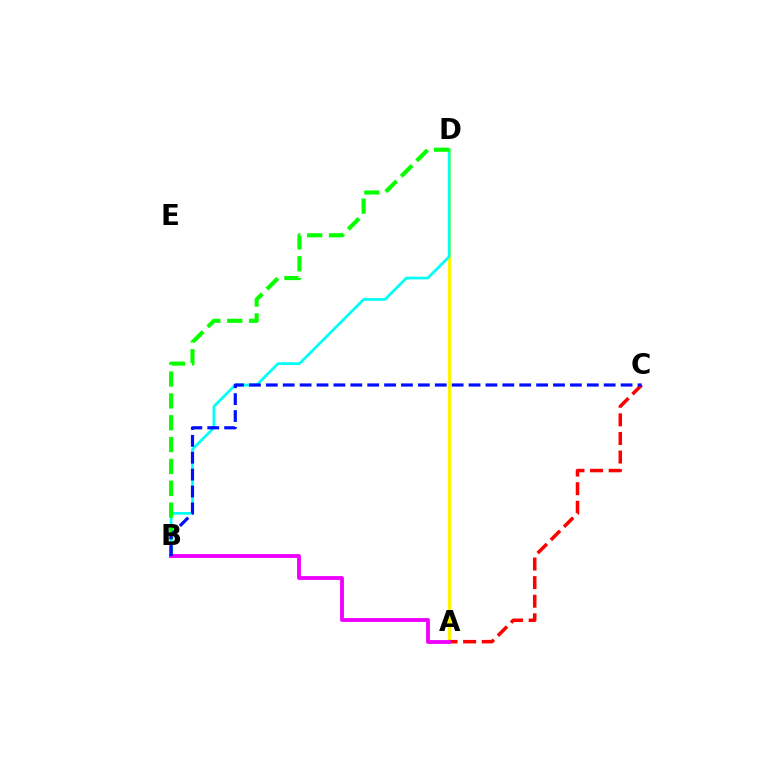{('A', 'D'): [{'color': '#fcf500', 'line_style': 'solid', 'thickness': 2.24}], ('B', 'D'): [{'color': '#00fff6', 'line_style': 'solid', 'thickness': 1.97}, {'color': '#08ff00', 'line_style': 'dashed', 'thickness': 2.97}], ('A', 'C'): [{'color': '#ff0000', 'line_style': 'dashed', 'thickness': 2.53}], ('A', 'B'): [{'color': '#ee00ff', 'line_style': 'solid', 'thickness': 2.77}], ('B', 'C'): [{'color': '#0010ff', 'line_style': 'dashed', 'thickness': 2.29}]}